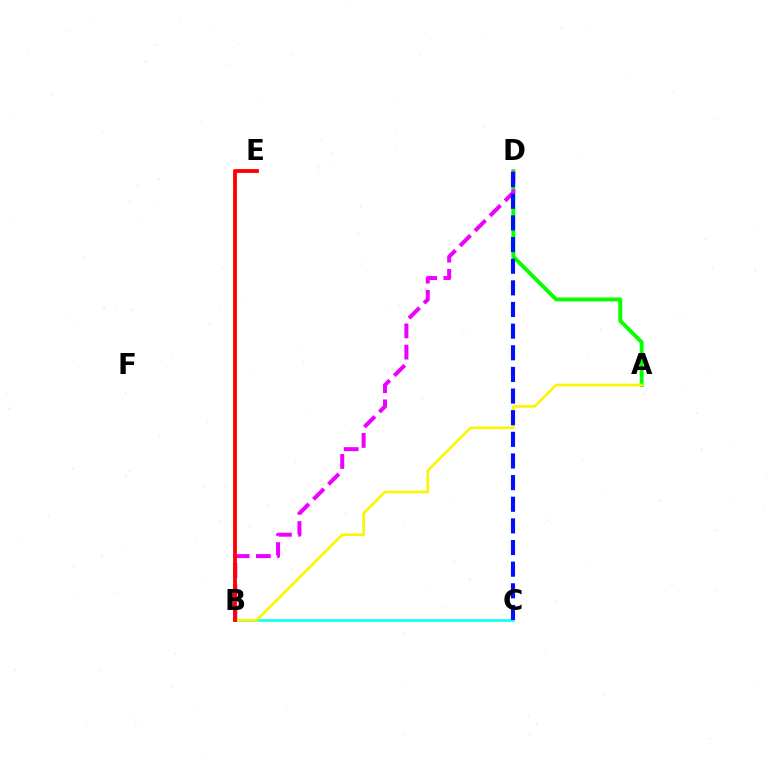{('A', 'D'): [{'color': '#08ff00', 'line_style': 'solid', 'thickness': 2.81}], ('B', 'D'): [{'color': '#ee00ff', 'line_style': 'dashed', 'thickness': 2.88}], ('B', 'C'): [{'color': '#00fff6', 'line_style': 'solid', 'thickness': 1.81}], ('A', 'B'): [{'color': '#fcf500', 'line_style': 'solid', 'thickness': 1.89}], ('C', 'D'): [{'color': '#0010ff', 'line_style': 'dashed', 'thickness': 2.94}], ('B', 'E'): [{'color': '#ff0000', 'line_style': 'solid', 'thickness': 2.74}]}